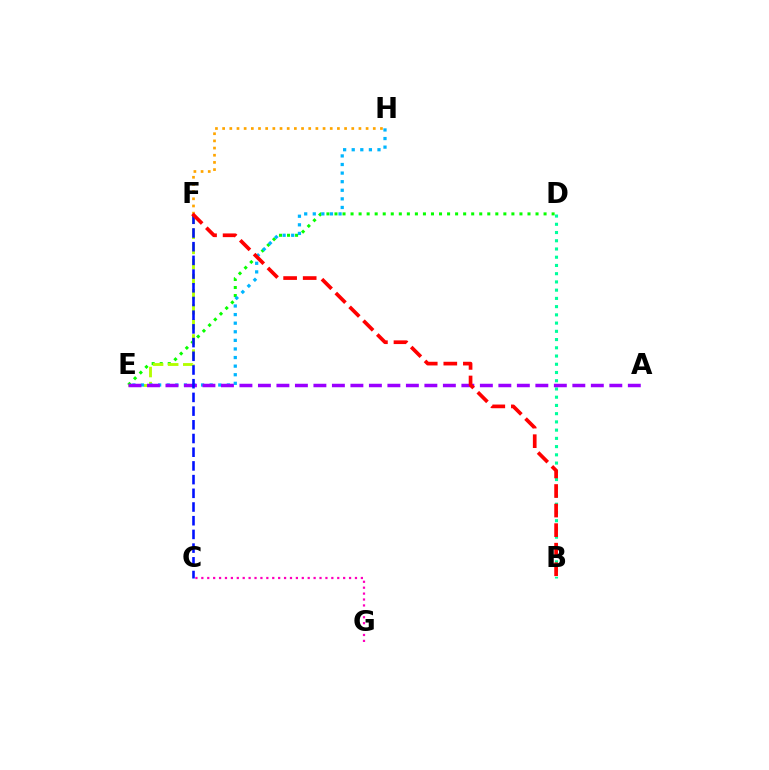{('D', 'E'): [{'color': '#08ff00', 'line_style': 'dotted', 'thickness': 2.19}], ('B', 'D'): [{'color': '#00ff9d', 'line_style': 'dotted', 'thickness': 2.24}], ('C', 'G'): [{'color': '#ff00bd', 'line_style': 'dotted', 'thickness': 1.61}], ('E', 'F'): [{'color': '#b3ff00', 'line_style': 'dashed', 'thickness': 2.05}], ('E', 'H'): [{'color': '#00b5ff', 'line_style': 'dotted', 'thickness': 2.33}], ('A', 'E'): [{'color': '#9b00ff', 'line_style': 'dashed', 'thickness': 2.51}], ('F', 'H'): [{'color': '#ffa500', 'line_style': 'dotted', 'thickness': 1.95}], ('C', 'F'): [{'color': '#0010ff', 'line_style': 'dashed', 'thickness': 1.86}], ('B', 'F'): [{'color': '#ff0000', 'line_style': 'dashed', 'thickness': 2.66}]}